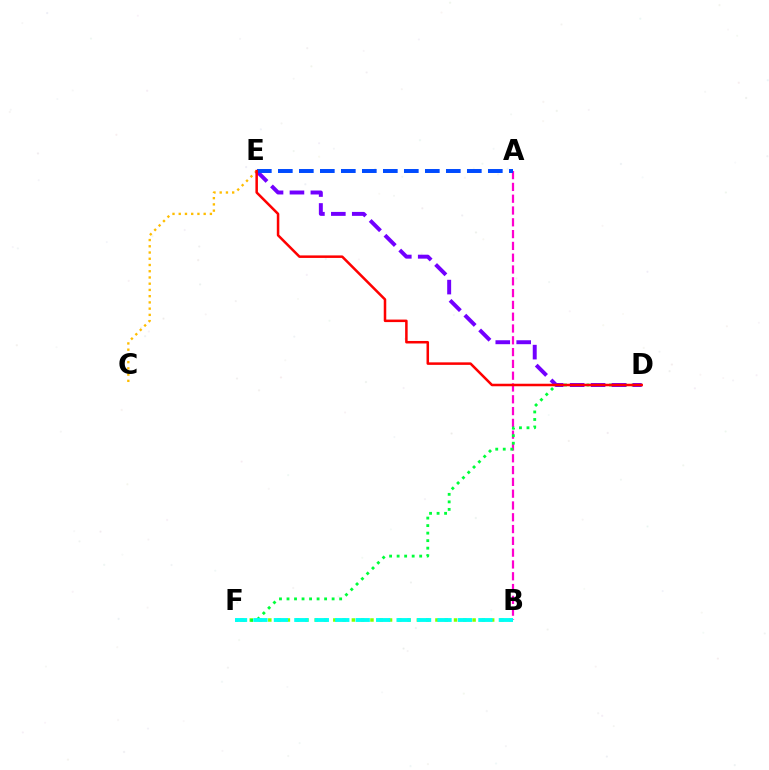{('B', 'F'): [{'color': '#84ff00', 'line_style': 'dotted', 'thickness': 2.52}, {'color': '#00fff6', 'line_style': 'dashed', 'thickness': 2.78}], ('A', 'B'): [{'color': '#ff00cf', 'line_style': 'dashed', 'thickness': 1.6}], ('C', 'E'): [{'color': '#ffbd00', 'line_style': 'dotted', 'thickness': 1.69}], ('D', 'F'): [{'color': '#00ff39', 'line_style': 'dotted', 'thickness': 2.04}], ('D', 'E'): [{'color': '#7200ff', 'line_style': 'dashed', 'thickness': 2.84}, {'color': '#ff0000', 'line_style': 'solid', 'thickness': 1.81}], ('A', 'E'): [{'color': '#004bff', 'line_style': 'dashed', 'thickness': 2.85}]}